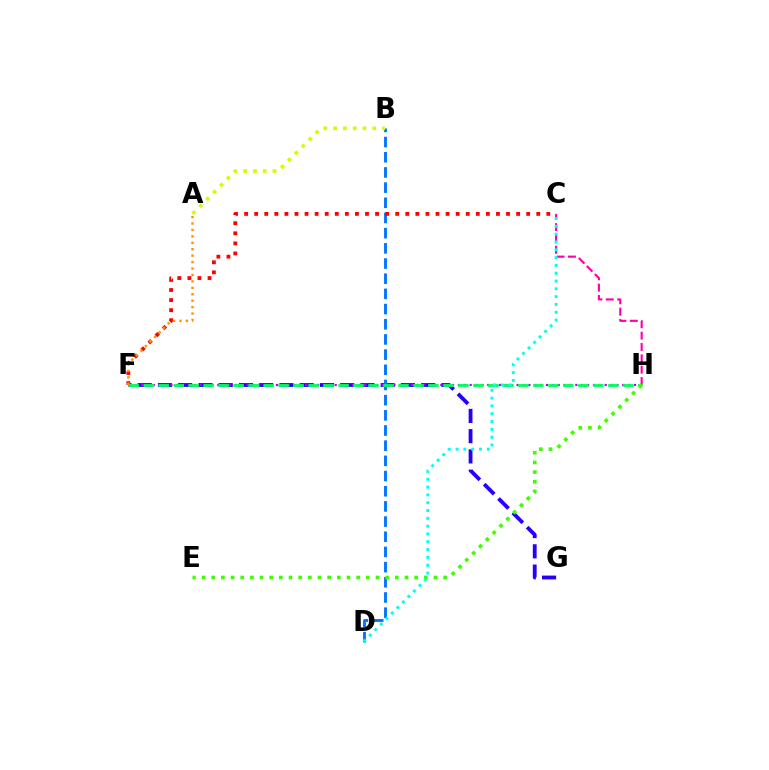{('F', 'G'): [{'color': '#2500ff', 'line_style': 'dashed', 'thickness': 2.75}], ('F', 'H'): [{'color': '#b900ff', 'line_style': 'dotted', 'thickness': 1.59}, {'color': '#00ff5c', 'line_style': 'dashed', 'thickness': 2.04}], ('C', 'H'): [{'color': '#ff00ac', 'line_style': 'dashed', 'thickness': 1.54}], ('B', 'D'): [{'color': '#0074ff', 'line_style': 'dashed', 'thickness': 2.06}], ('C', 'F'): [{'color': '#ff0000', 'line_style': 'dotted', 'thickness': 2.74}], ('A', 'B'): [{'color': '#d1ff00', 'line_style': 'dotted', 'thickness': 2.66}], ('E', 'H'): [{'color': '#3dff00', 'line_style': 'dotted', 'thickness': 2.63}], ('C', 'D'): [{'color': '#00fff6', 'line_style': 'dotted', 'thickness': 2.12}], ('A', 'F'): [{'color': '#ff9400', 'line_style': 'dotted', 'thickness': 1.75}]}